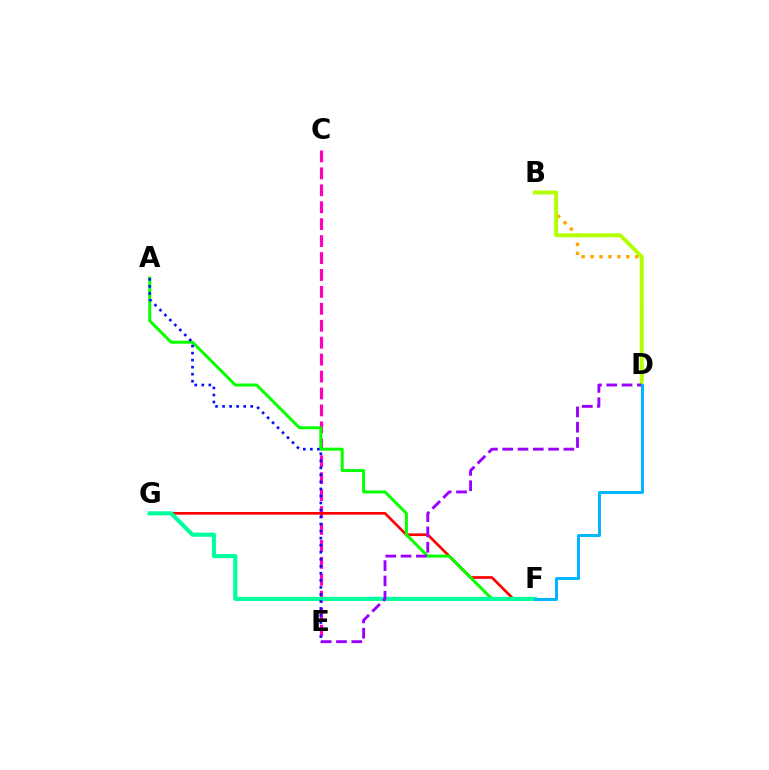{('B', 'D'): [{'color': '#ffa500', 'line_style': 'dotted', 'thickness': 2.43}, {'color': '#b3ff00', 'line_style': 'solid', 'thickness': 2.77}], ('C', 'E'): [{'color': '#ff00bd', 'line_style': 'dashed', 'thickness': 2.3}], ('F', 'G'): [{'color': '#ff0000', 'line_style': 'solid', 'thickness': 1.94}, {'color': '#00ff9d', 'line_style': 'solid', 'thickness': 2.96}], ('A', 'F'): [{'color': '#08ff00', 'line_style': 'solid', 'thickness': 2.15}], ('D', 'E'): [{'color': '#9b00ff', 'line_style': 'dashed', 'thickness': 2.08}], ('A', 'E'): [{'color': '#0010ff', 'line_style': 'dotted', 'thickness': 1.91}], ('D', 'F'): [{'color': '#00b5ff', 'line_style': 'solid', 'thickness': 2.13}]}